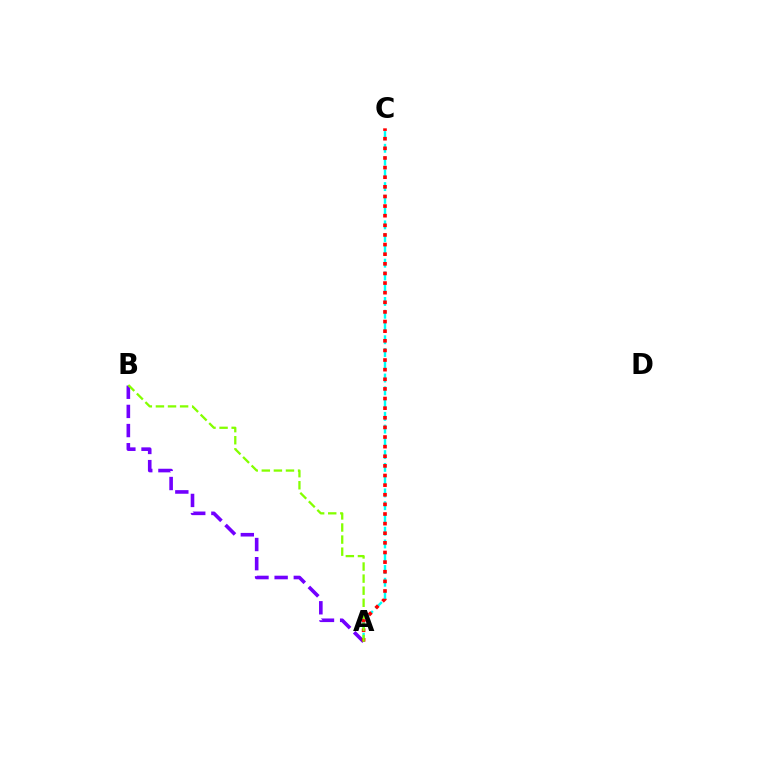{('A', 'B'): [{'color': '#7200ff', 'line_style': 'dashed', 'thickness': 2.6}, {'color': '#84ff00', 'line_style': 'dashed', 'thickness': 1.64}], ('A', 'C'): [{'color': '#00fff6', 'line_style': 'dashed', 'thickness': 1.73}, {'color': '#ff0000', 'line_style': 'dotted', 'thickness': 2.61}]}